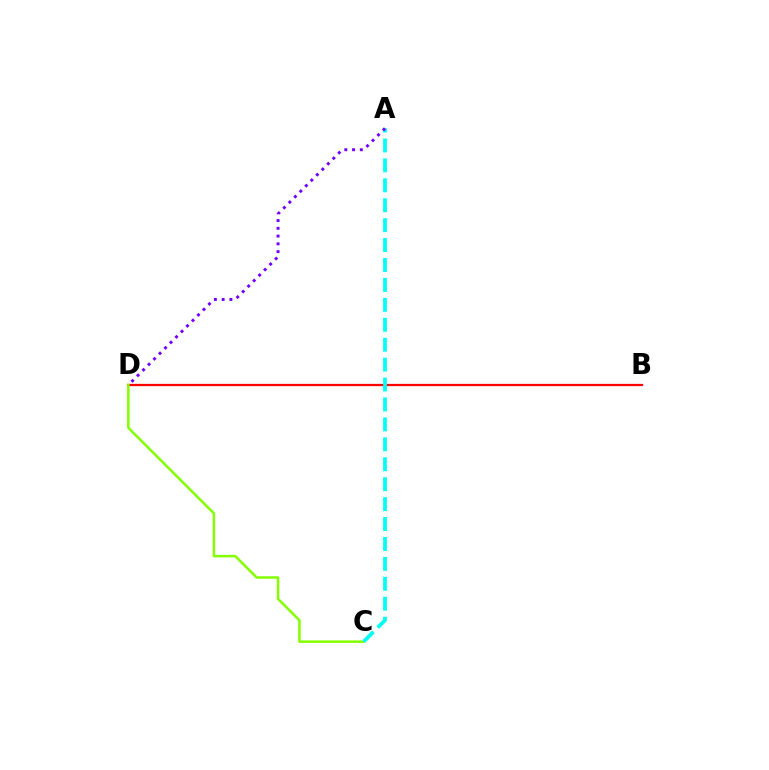{('B', 'D'): [{'color': '#ff0000', 'line_style': 'solid', 'thickness': 1.62}], ('C', 'D'): [{'color': '#84ff00', 'line_style': 'solid', 'thickness': 1.81}], ('A', 'C'): [{'color': '#00fff6', 'line_style': 'dashed', 'thickness': 2.71}], ('A', 'D'): [{'color': '#7200ff', 'line_style': 'dotted', 'thickness': 2.11}]}